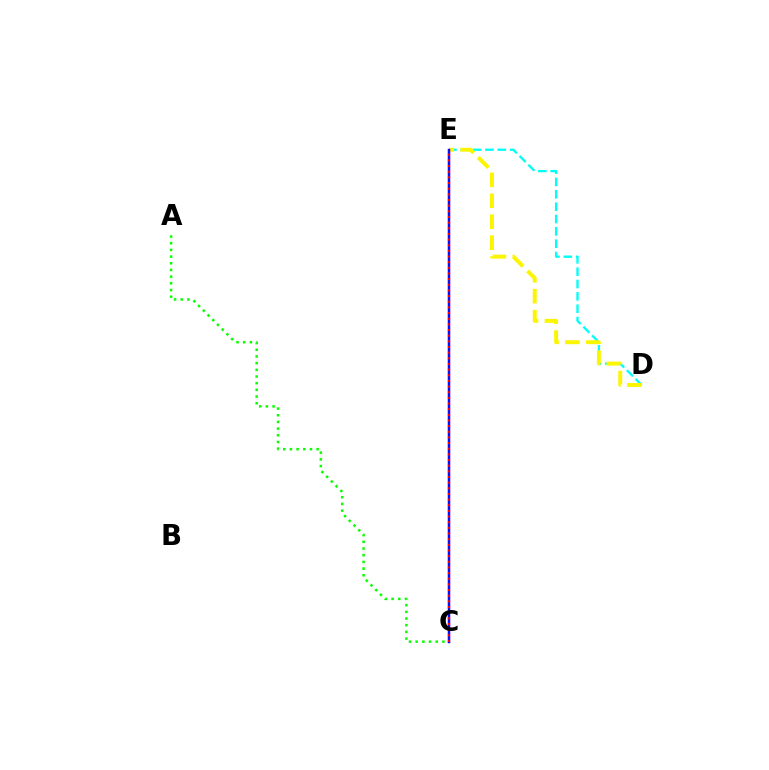{('A', 'C'): [{'color': '#08ff00', 'line_style': 'dotted', 'thickness': 1.82}], ('D', 'E'): [{'color': '#00fff6', 'line_style': 'dashed', 'thickness': 1.68}, {'color': '#fcf500', 'line_style': 'dashed', 'thickness': 2.84}], ('C', 'E'): [{'color': '#ee00ff', 'line_style': 'solid', 'thickness': 1.63}, {'color': '#0010ff', 'line_style': 'solid', 'thickness': 1.7}, {'color': '#ff0000', 'line_style': 'dotted', 'thickness': 1.54}]}